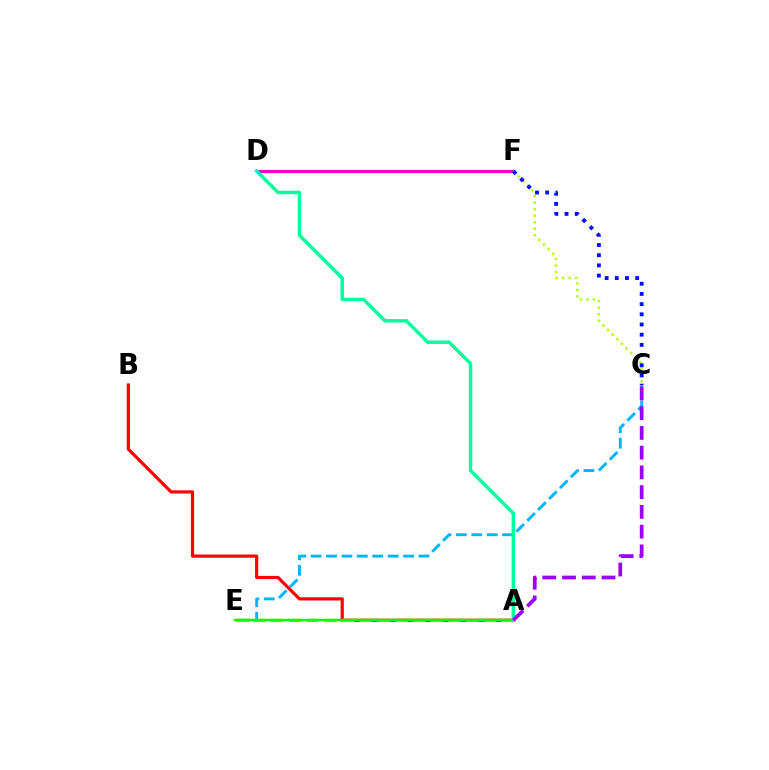{('A', 'B'): [{'color': '#ff0000', 'line_style': 'solid', 'thickness': 2.3}], ('D', 'F'): [{'color': '#ff00bd', 'line_style': 'solid', 'thickness': 2.29}], ('C', 'E'): [{'color': '#00b5ff', 'line_style': 'dashed', 'thickness': 2.09}], ('A', 'E'): [{'color': '#ffa500', 'line_style': 'dashed', 'thickness': 2.41}, {'color': '#08ff00', 'line_style': 'solid', 'thickness': 1.76}], ('A', 'D'): [{'color': '#00ff9d', 'line_style': 'solid', 'thickness': 2.48}], ('C', 'F'): [{'color': '#b3ff00', 'line_style': 'dotted', 'thickness': 1.77}, {'color': '#0010ff', 'line_style': 'dotted', 'thickness': 2.77}], ('A', 'C'): [{'color': '#9b00ff', 'line_style': 'dashed', 'thickness': 2.68}]}